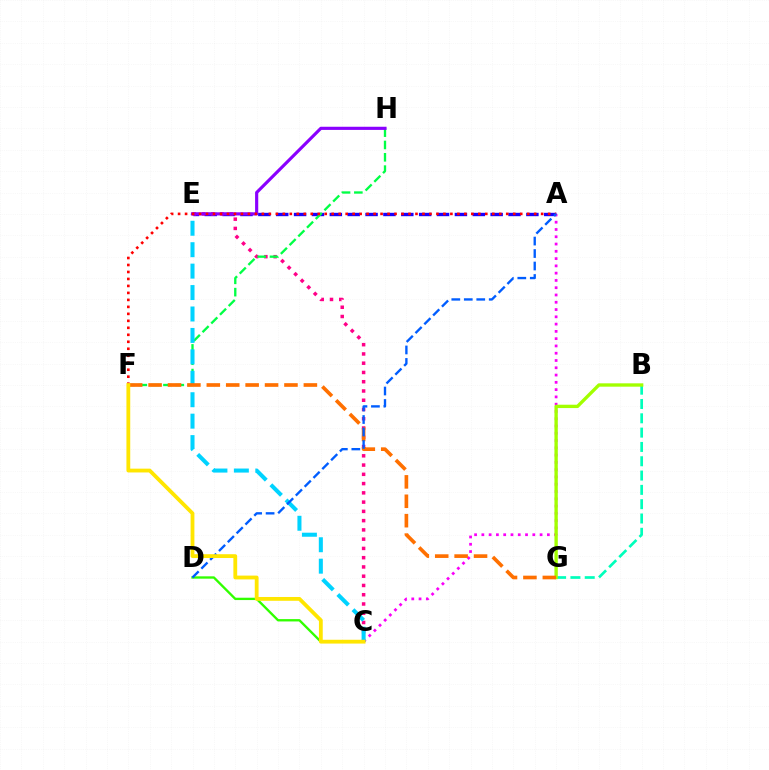{('C', 'D'): [{'color': '#31ff00', 'line_style': 'solid', 'thickness': 1.69}], ('A', 'E'): [{'color': '#1900ff', 'line_style': 'dashed', 'thickness': 2.43}], ('A', 'C'): [{'color': '#fa00f9', 'line_style': 'dotted', 'thickness': 1.98}], ('C', 'E'): [{'color': '#ff0088', 'line_style': 'dotted', 'thickness': 2.52}, {'color': '#00d3ff', 'line_style': 'dashed', 'thickness': 2.91}], ('B', 'G'): [{'color': '#00ffbb', 'line_style': 'dashed', 'thickness': 1.94}, {'color': '#a2ff00', 'line_style': 'solid', 'thickness': 2.41}], ('F', 'H'): [{'color': '#00ff45', 'line_style': 'dashed', 'thickness': 1.67}], ('E', 'H'): [{'color': '#8a00ff', 'line_style': 'solid', 'thickness': 2.27}], ('F', 'G'): [{'color': '#ff7000', 'line_style': 'dashed', 'thickness': 2.64}], ('A', 'F'): [{'color': '#ff0000', 'line_style': 'dotted', 'thickness': 1.9}], ('A', 'D'): [{'color': '#005dff', 'line_style': 'dashed', 'thickness': 1.7}], ('C', 'F'): [{'color': '#ffe600', 'line_style': 'solid', 'thickness': 2.74}]}